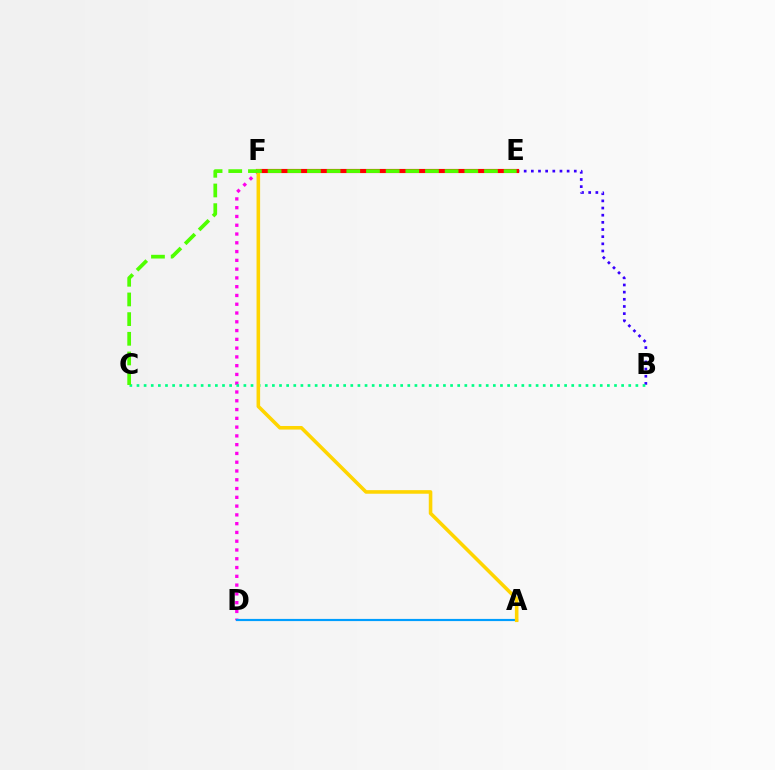{('B', 'E'): [{'color': '#3700ff', 'line_style': 'dotted', 'thickness': 1.94}], ('D', 'F'): [{'color': '#ff00ed', 'line_style': 'dotted', 'thickness': 2.38}], ('A', 'D'): [{'color': '#009eff', 'line_style': 'solid', 'thickness': 1.56}], ('E', 'F'): [{'color': '#ff0000', 'line_style': 'solid', 'thickness': 2.98}], ('B', 'C'): [{'color': '#00ff86', 'line_style': 'dotted', 'thickness': 1.94}], ('A', 'F'): [{'color': '#ffd500', 'line_style': 'solid', 'thickness': 2.58}], ('C', 'E'): [{'color': '#4fff00', 'line_style': 'dashed', 'thickness': 2.67}]}